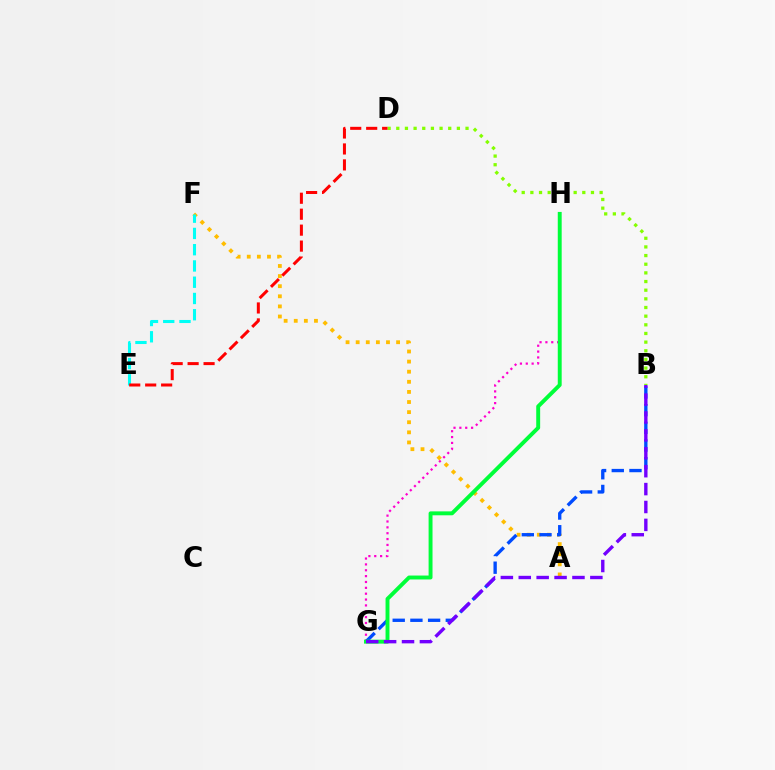{('G', 'H'): [{'color': '#ff00cf', 'line_style': 'dotted', 'thickness': 1.59}, {'color': '#00ff39', 'line_style': 'solid', 'thickness': 2.82}], ('A', 'F'): [{'color': '#ffbd00', 'line_style': 'dotted', 'thickness': 2.75}], ('B', 'D'): [{'color': '#84ff00', 'line_style': 'dotted', 'thickness': 2.35}], ('B', 'G'): [{'color': '#004bff', 'line_style': 'dashed', 'thickness': 2.4}, {'color': '#7200ff', 'line_style': 'dashed', 'thickness': 2.43}], ('E', 'F'): [{'color': '#00fff6', 'line_style': 'dashed', 'thickness': 2.21}], ('D', 'E'): [{'color': '#ff0000', 'line_style': 'dashed', 'thickness': 2.17}]}